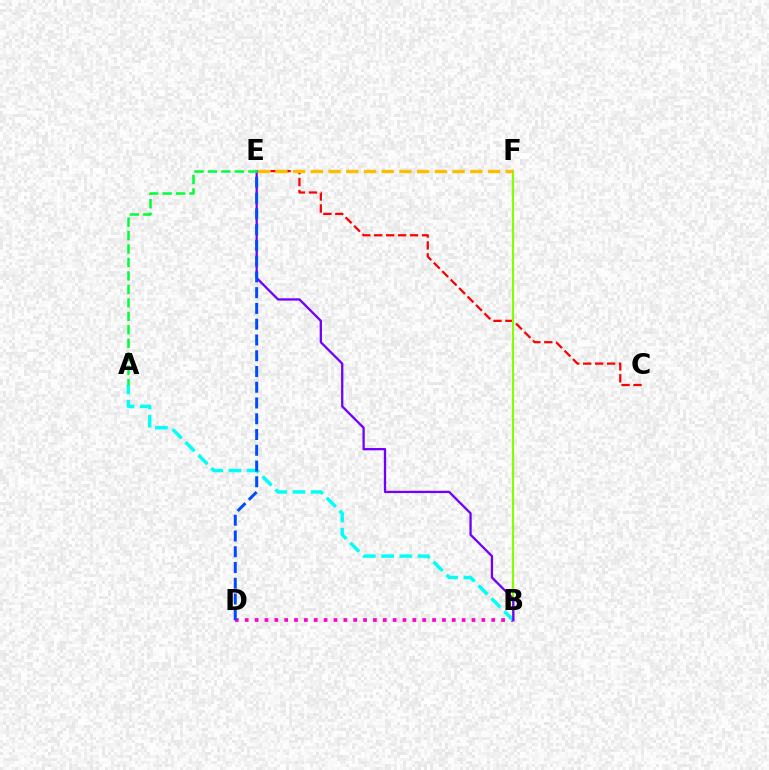{('B', 'D'): [{'color': '#ff00cf', 'line_style': 'dotted', 'thickness': 2.68}], ('A', 'B'): [{'color': '#00fff6', 'line_style': 'dashed', 'thickness': 2.48}], ('C', 'E'): [{'color': '#ff0000', 'line_style': 'dashed', 'thickness': 1.62}], ('B', 'F'): [{'color': '#84ff00', 'line_style': 'solid', 'thickness': 1.55}], ('B', 'E'): [{'color': '#7200ff', 'line_style': 'solid', 'thickness': 1.65}], ('E', 'F'): [{'color': '#ffbd00', 'line_style': 'dashed', 'thickness': 2.41}], ('D', 'E'): [{'color': '#004bff', 'line_style': 'dashed', 'thickness': 2.14}], ('A', 'E'): [{'color': '#00ff39', 'line_style': 'dashed', 'thickness': 1.83}]}